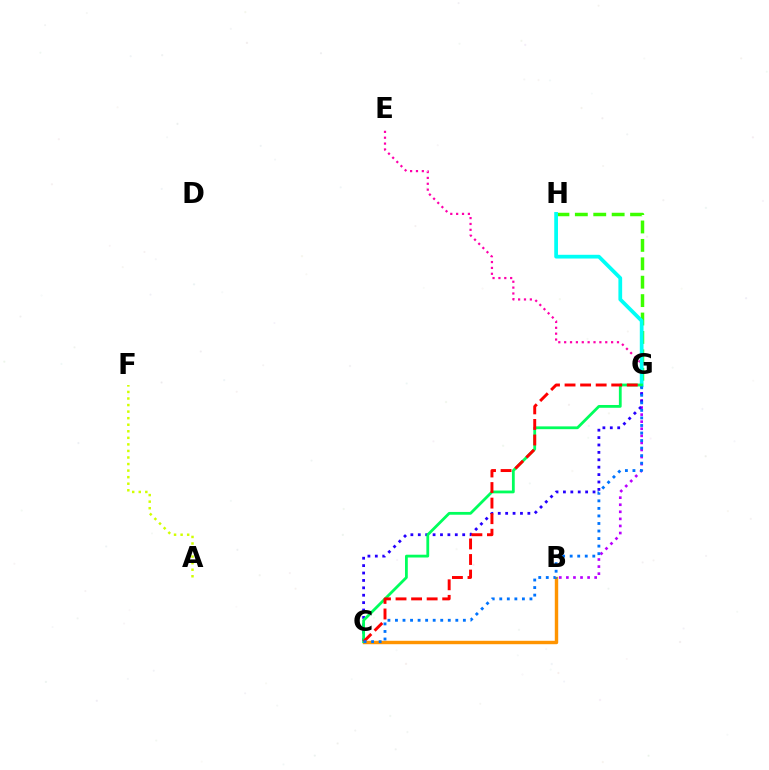{('E', 'G'): [{'color': '#ff00ac', 'line_style': 'dotted', 'thickness': 1.59}], ('B', 'G'): [{'color': '#b900ff', 'line_style': 'dotted', 'thickness': 1.92}], ('B', 'C'): [{'color': '#ff9400', 'line_style': 'solid', 'thickness': 2.46}], ('G', 'H'): [{'color': '#3dff00', 'line_style': 'dashed', 'thickness': 2.5}, {'color': '#00fff6', 'line_style': 'solid', 'thickness': 2.69}], ('C', 'G'): [{'color': '#2500ff', 'line_style': 'dotted', 'thickness': 2.01}, {'color': '#00ff5c', 'line_style': 'solid', 'thickness': 2.01}, {'color': '#ff0000', 'line_style': 'dashed', 'thickness': 2.11}, {'color': '#0074ff', 'line_style': 'dotted', 'thickness': 2.05}], ('A', 'F'): [{'color': '#d1ff00', 'line_style': 'dotted', 'thickness': 1.78}]}